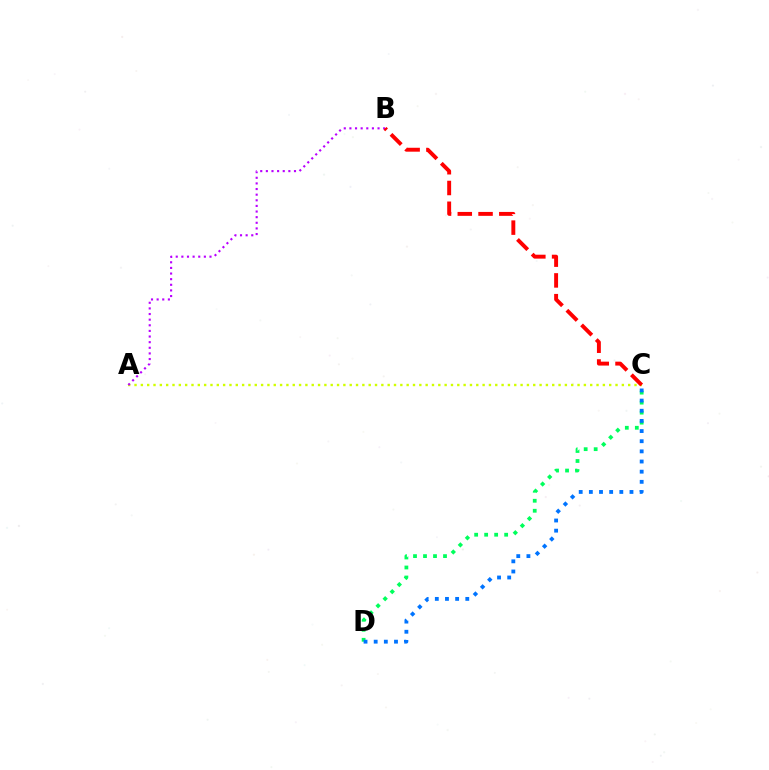{('A', 'C'): [{'color': '#d1ff00', 'line_style': 'dotted', 'thickness': 1.72}], ('C', 'D'): [{'color': '#00ff5c', 'line_style': 'dotted', 'thickness': 2.72}, {'color': '#0074ff', 'line_style': 'dotted', 'thickness': 2.76}], ('A', 'B'): [{'color': '#b900ff', 'line_style': 'dotted', 'thickness': 1.53}], ('B', 'C'): [{'color': '#ff0000', 'line_style': 'dashed', 'thickness': 2.82}]}